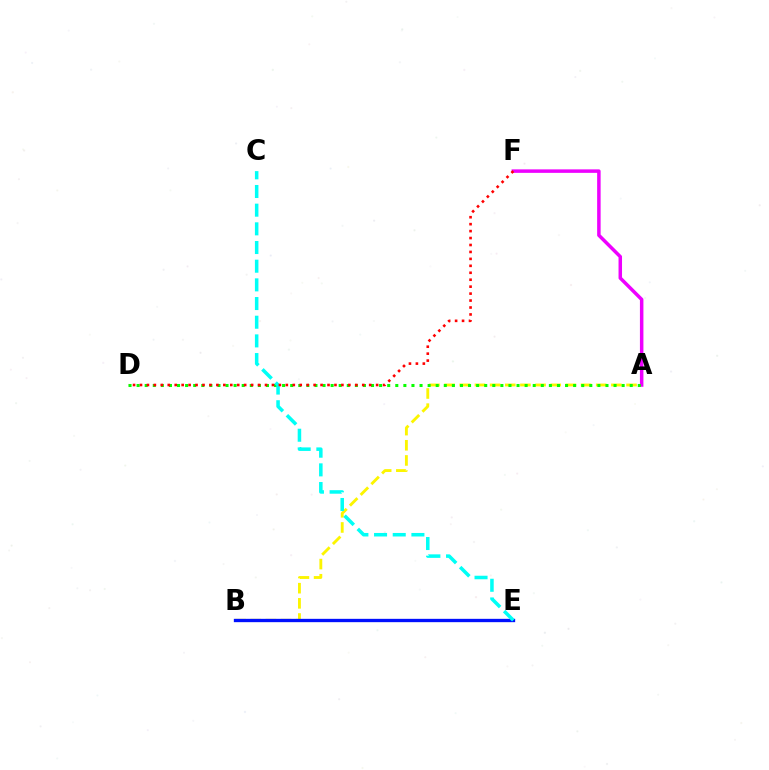{('A', 'B'): [{'color': '#fcf500', 'line_style': 'dashed', 'thickness': 2.06}], ('A', 'F'): [{'color': '#ee00ff', 'line_style': 'solid', 'thickness': 2.51}], ('B', 'E'): [{'color': '#0010ff', 'line_style': 'solid', 'thickness': 2.39}], ('A', 'D'): [{'color': '#08ff00', 'line_style': 'dotted', 'thickness': 2.2}], ('C', 'E'): [{'color': '#00fff6', 'line_style': 'dashed', 'thickness': 2.54}], ('D', 'F'): [{'color': '#ff0000', 'line_style': 'dotted', 'thickness': 1.89}]}